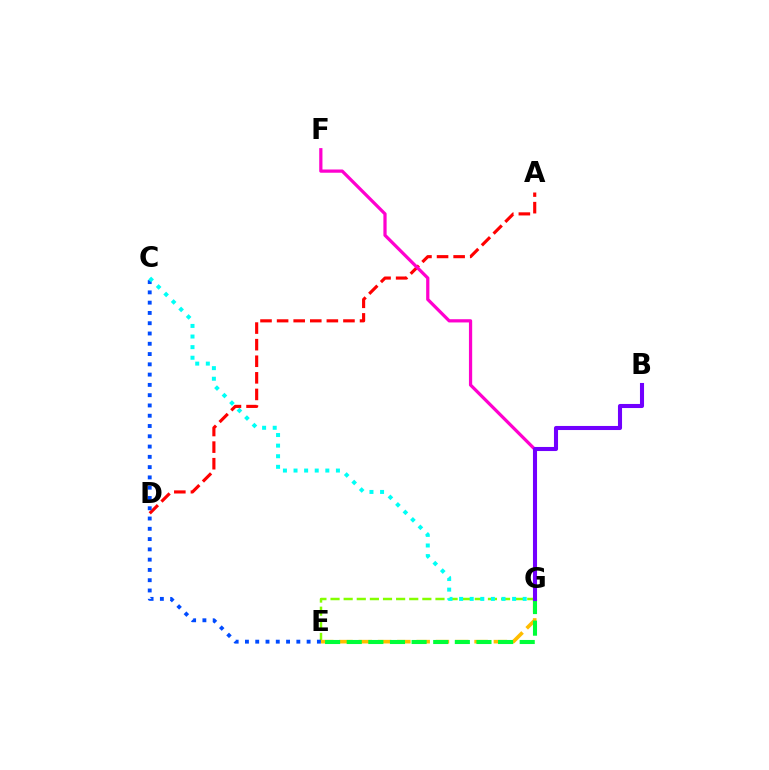{('E', 'G'): [{'color': '#84ff00', 'line_style': 'dashed', 'thickness': 1.78}, {'color': '#ffbd00', 'line_style': 'dashed', 'thickness': 2.62}, {'color': '#00ff39', 'line_style': 'dashed', 'thickness': 2.94}], ('A', 'D'): [{'color': '#ff0000', 'line_style': 'dashed', 'thickness': 2.25}], ('C', 'E'): [{'color': '#004bff', 'line_style': 'dotted', 'thickness': 2.79}], ('F', 'G'): [{'color': '#ff00cf', 'line_style': 'solid', 'thickness': 2.33}], ('C', 'G'): [{'color': '#00fff6', 'line_style': 'dotted', 'thickness': 2.88}], ('B', 'G'): [{'color': '#7200ff', 'line_style': 'solid', 'thickness': 2.94}]}